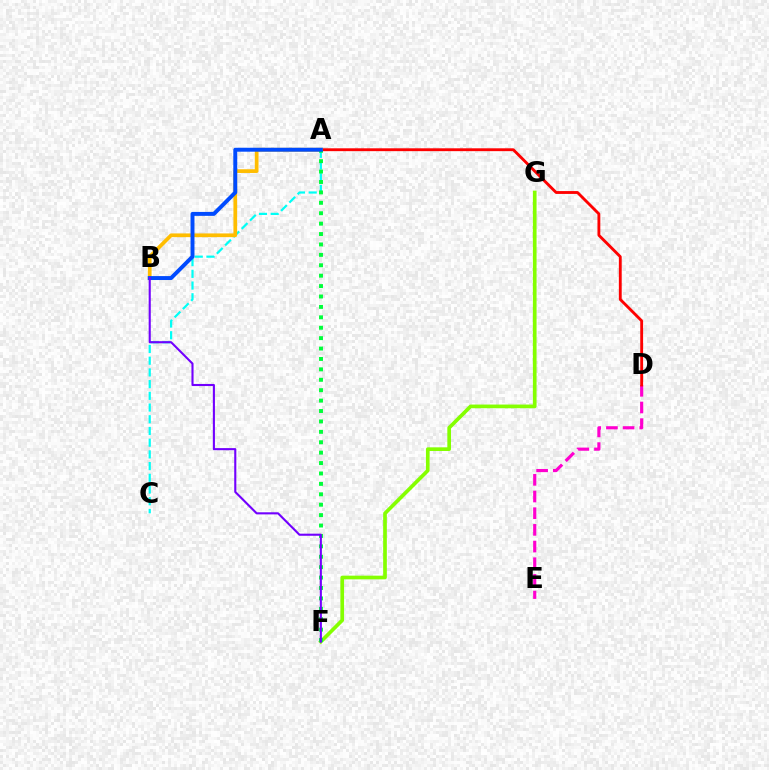{('A', 'C'): [{'color': '#00fff6', 'line_style': 'dashed', 'thickness': 1.59}], ('D', 'E'): [{'color': '#ff00cf', 'line_style': 'dashed', 'thickness': 2.27}], ('A', 'D'): [{'color': '#ff0000', 'line_style': 'solid', 'thickness': 2.05}], ('A', 'B'): [{'color': '#ffbd00', 'line_style': 'solid', 'thickness': 2.67}, {'color': '#004bff', 'line_style': 'solid', 'thickness': 2.84}], ('F', 'G'): [{'color': '#84ff00', 'line_style': 'solid', 'thickness': 2.65}], ('A', 'F'): [{'color': '#00ff39', 'line_style': 'dotted', 'thickness': 2.83}], ('B', 'F'): [{'color': '#7200ff', 'line_style': 'solid', 'thickness': 1.51}]}